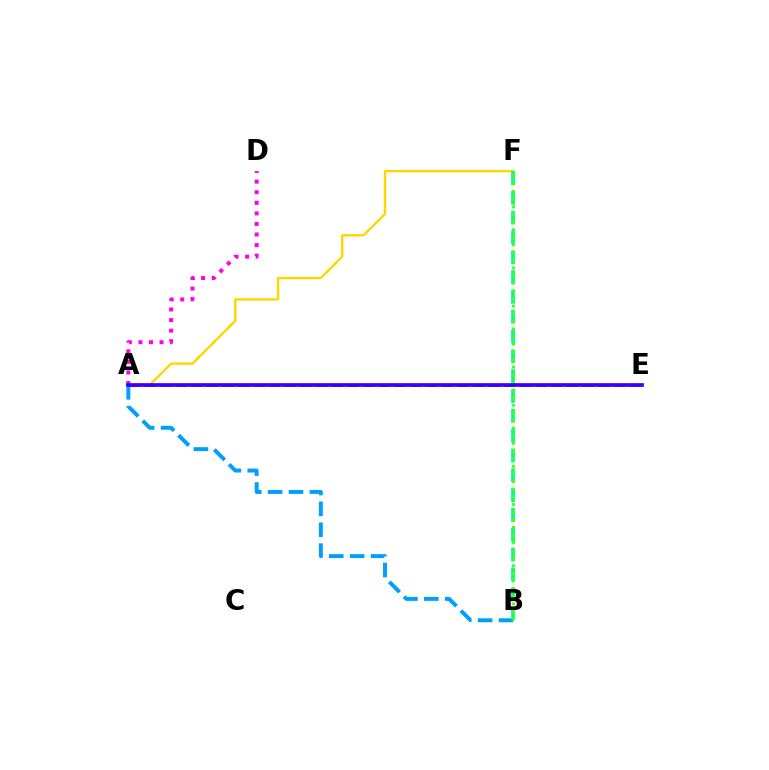{('A', 'B'): [{'color': '#009eff', 'line_style': 'dashed', 'thickness': 2.84}], ('A', 'F'): [{'color': '#ffd500', 'line_style': 'solid', 'thickness': 1.7}], ('B', 'F'): [{'color': '#00ff86', 'line_style': 'dashed', 'thickness': 2.69}, {'color': '#4fff00', 'line_style': 'dotted', 'thickness': 2.07}], ('A', 'D'): [{'color': '#ff00ed', 'line_style': 'dotted', 'thickness': 2.87}], ('A', 'E'): [{'color': '#ff0000', 'line_style': 'dashed', 'thickness': 2.13}, {'color': '#3700ff', 'line_style': 'solid', 'thickness': 2.66}]}